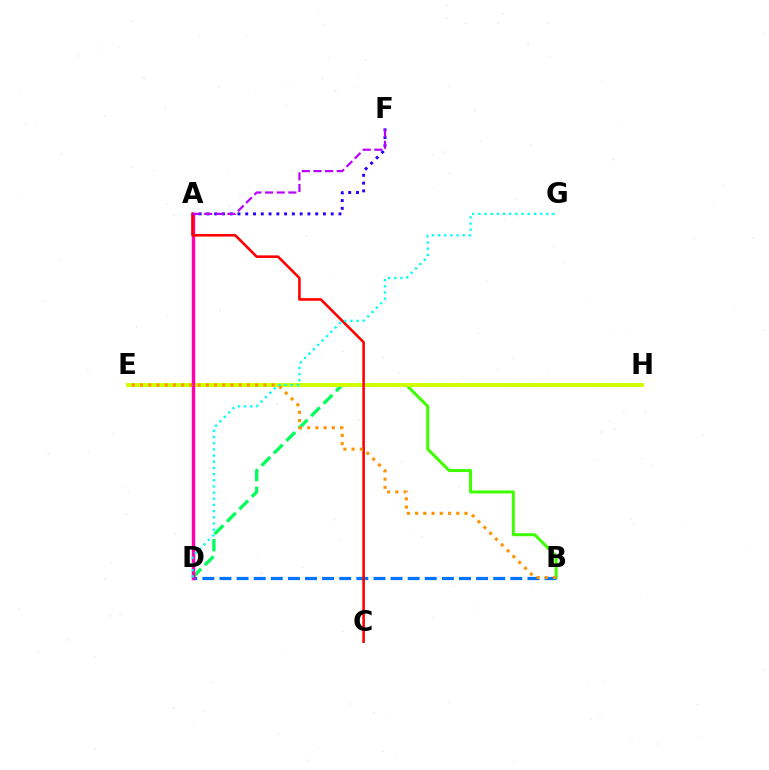{('A', 'F'): [{'color': '#2500ff', 'line_style': 'dotted', 'thickness': 2.11}, {'color': '#b900ff', 'line_style': 'dashed', 'thickness': 1.58}], ('B', 'E'): [{'color': '#3dff00', 'line_style': 'solid', 'thickness': 2.15}, {'color': '#ff9400', 'line_style': 'dotted', 'thickness': 2.23}], ('D', 'H'): [{'color': '#00ff5c', 'line_style': 'dashed', 'thickness': 2.38}], ('B', 'D'): [{'color': '#0074ff', 'line_style': 'dashed', 'thickness': 2.32}], ('E', 'H'): [{'color': '#d1ff00', 'line_style': 'solid', 'thickness': 2.83}], ('A', 'D'): [{'color': '#ff00ac', 'line_style': 'solid', 'thickness': 2.47}], ('A', 'C'): [{'color': '#ff0000', 'line_style': 'solid', 'thickness': 1.87}], ('D', 'G'): [{'color': '#00fff6', 'line_style': 'dotted', 'thickness': 1.68}]}